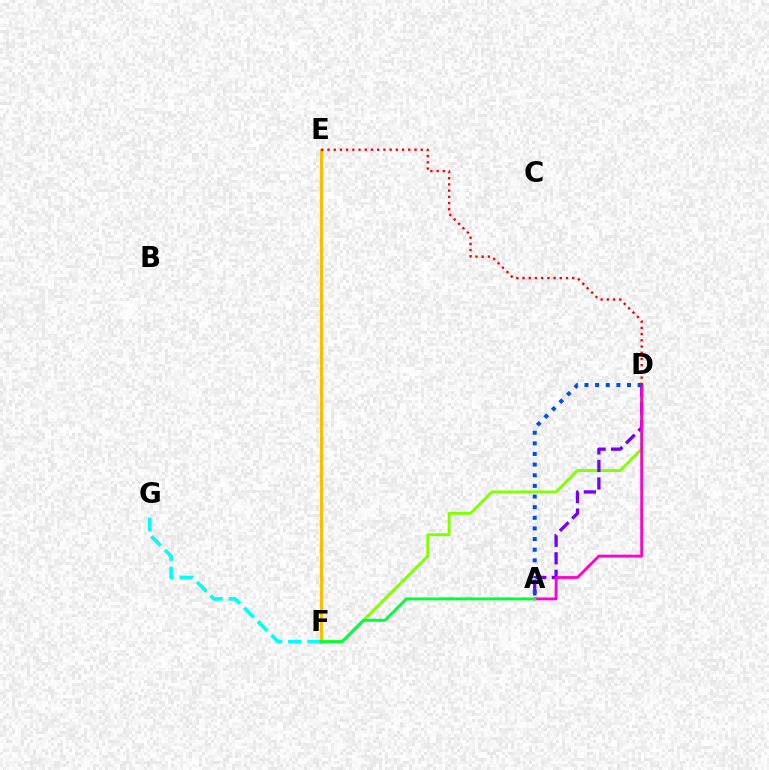{('F', 'G'): [{'color': '#00fff6', 'line_style': 'dashed', 'thickness': 2.62}], ('D', 'F'): [{'color': '#84ff00', 'line_style': 'solid', 'thickness': 2.09}], ('A', 'D'): [{'color': '#7200ff', 'line_style': 'dashed', 'thickness': 2.38}, {'color': '#ff00cf', 'line_style': 'solid', 'thickness': 2.04}, {'color': '#004bff', 'line_style': 'dotted', 'thickness': 2.89}], ('E', 'F'): [{'color': '#ffbd00', 'line_style': 'solid', 'thickness': 2.24}], ('A', 'F'): [{'color': '#00ff39', 'line_style': 'solid', 'thickness': 2.09}], ('D', 'E'): [{'color': '#ff0000', 'line_style': 'dotted', 'thickness': 1.69}]}